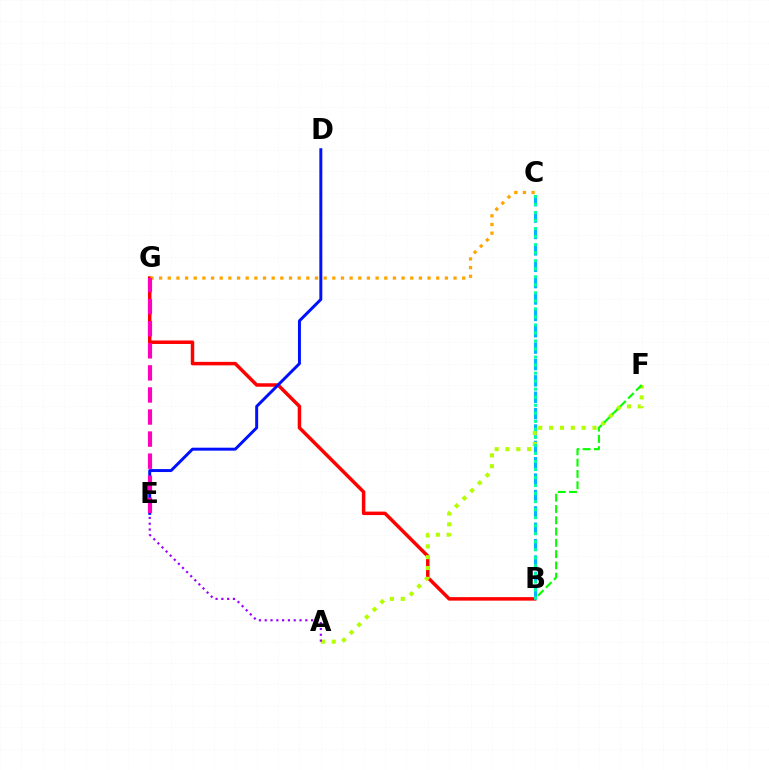{('B', 'G'): [{'color': '#ff0000', 'line_style': 'solid', 'thickness': 2.51}], ('B', 'C'): [{'color': '#00b5ff', 'line_style': 'dashed', 'thickness': 2.22}, {'color': '#00ff9d', 'line_style': 'dotted', 'thickness': 2.18}], ('A', 'F'): [{'color': '#b3ff00', 'line_style': 'dotted', 'thickness': 2.95}], ('B', 'F'): [{'color': '#08ff00', 'line_style': 'dashed', 'thickness': 1.53}], ('C', 'G'): [{'color': '#ffa500', 'line_style': 'dotted', 'thickness': 2.35}], ('D', 'E'): [{'color': '#0010ff', 'line_style': 'solid', 'thickness': 2.13}], ('E', 'G'): [{'color': '#ff00bd', 'line_style': 'dashed', 'thickness': 3.0}], ('A', 'E'): [{'color': '#9b00ff', 'line_style': 'dotted', 'thickness': 1.58}]}